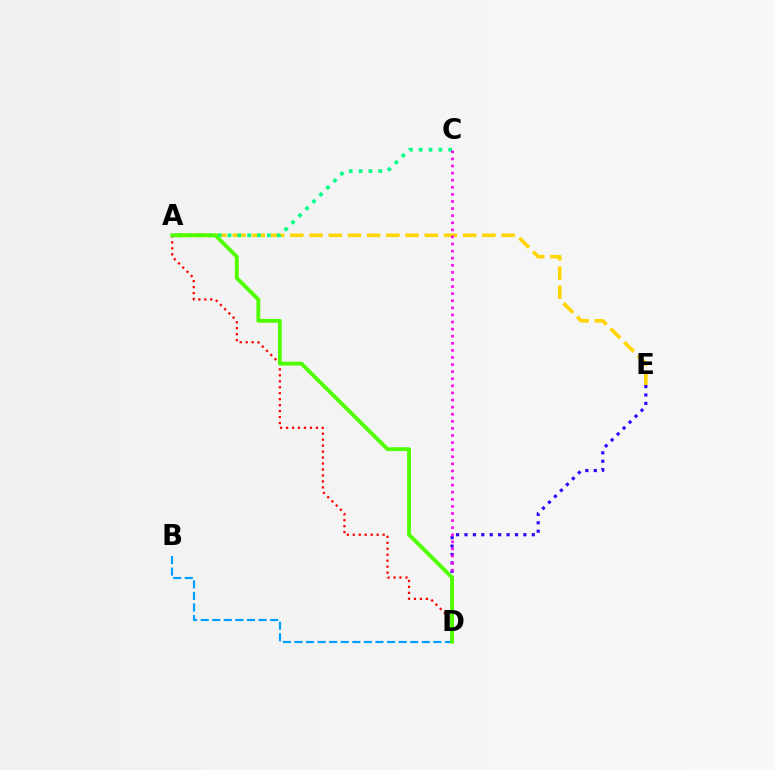{('A', 'E'): [{'color': '#ffd500', 'line_style': 'dashed', 'thickness': 2.61}], ('A', 'C'): [{'color': '#00ff86', 'line_style': 'dotted', 'thickness': 2.68}], ('D', 'E'): [{'color': '#3700ff', 'line_style': 'dotted', 'thickness': 2.29}], ('B', 'D'): [{'color': '#009eff', 'line_style': 'dashed', 'thickness': 1.57}], ('C', 'D'): [{'color': '#ff00ed', 'line_style': 'dotted', 'thickness': 1.93}], ('A', 'D'): [{'color': '#ff0000', 'line_style': 'dotted', 'thickness': 1.62}, {'color': '#4fff00', 'line_style': 'solid', 'thickness': 2.76}]}